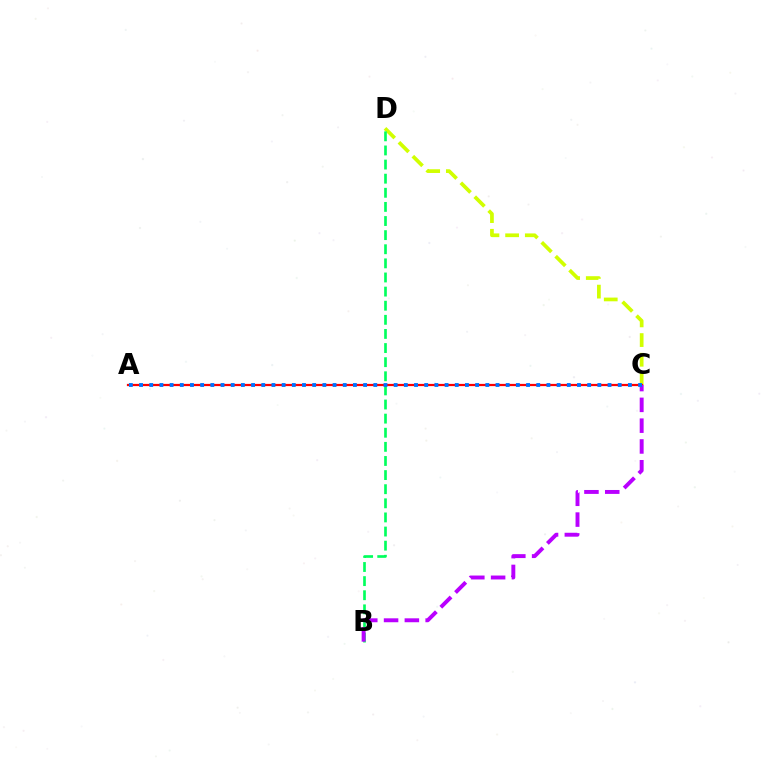{('C', 'D'): [{'color': '#d1ff00', 'line_style': 'dashed', 'thickness': 2.67}], ('A', 'C'): [{'color': '#ff0000', 'line_style': 'solid', 'thickness': 1.6}, {'color': '#0074ff', 'line_style': 'dotted', 'thickness': 2.77}], ('B', 'D'): [{'color': '#00ff5c', 'line_style': 'dashed', 'thickness': 1.92}], ('B', 'C'): [{'color': '#b900ff', 'line_style': 'dashed', 'thickness': 2.82}]}